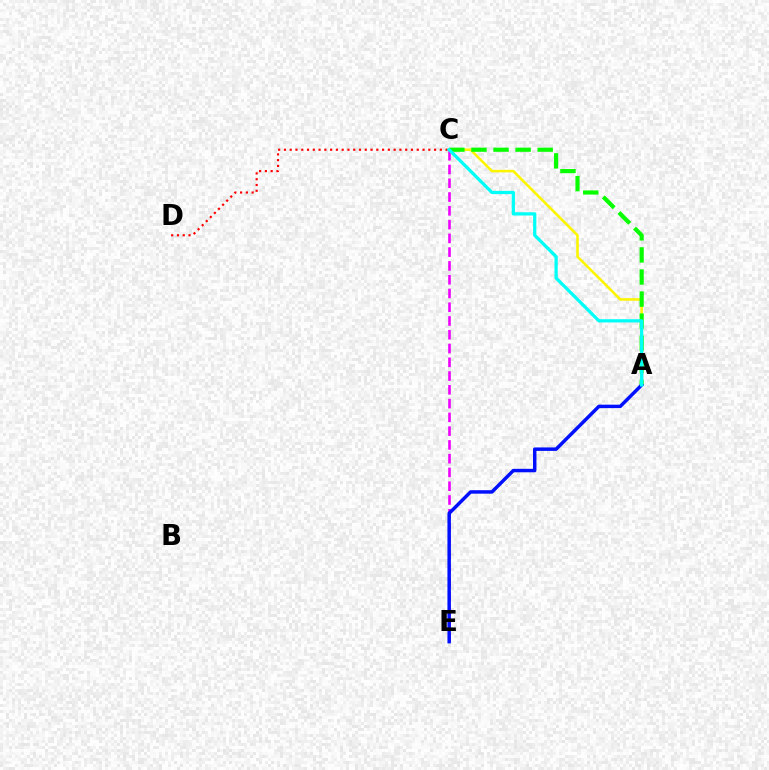{('A', 'C'): [{'color': '#fcf500', 'line_style': 'solid', 'thickness': 1.86}, {'color': '#08ff00', 'line_style': 'dashed', 'thickness': 3.0}, {'color': '#00fff6', 'line_style': 'solid', 'thickness': 2.34}], ('C', 'E'): [{'color': '#ee00ff', 'line_style': 'dashed', 'thickness': 1.87}], ('C', 'D'): [{'color': '#ff0000', 'line_style': 'dotted', 'thickness': 1.57}], ('A', 'E'): [{'color': '#0010ff', 'line_style': 'solid', 'thickness': 2.49}]}